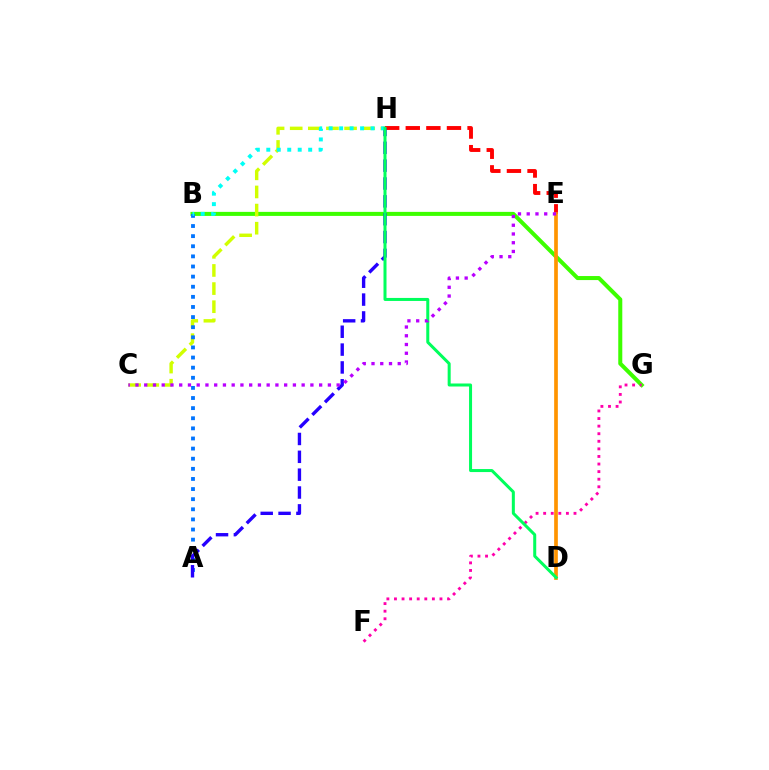{('B', 'G'): [{'color': '#3dff00', 'line_style': 'solid', 'thickness': 2.9}], ('C', 'H'): [{'color': '#d1ff00', 'line_style': 'dashed', 'thickness': 2.46}], ('E', 'H'): [{'color': '#ff0000', 'line_style': 'dashed', 'thickness': 2.8}], ('D', 'E'): [{'color': '#ff9400', 'line_style': 'solid', 'thickness': 2.66}], ('F', 'G'): [{'color': '#ff00ac', 'line_style': 'dotted', 'thickness': 2.06}], ('A', 'B'): [{'color': '#0074ff', 'line_style': 'dotted', 'thickness': 2.75}], ('A', 'H'): [{'color': '#2500ff', 'line_style': 'dashed', 'thickness': 2.42}], ('B', 'H'): [{'color': '#00fff6', 'line_style': 'dotted', 'thickness': 2.84}], ('D', 'H'): [{'color': '#00ff5c', 'line_style': 'solid', 'thickness': 2.17}], ('C', 'E'): [{'color': '#b900ff', 'line_style': 'dotted', 'thickness': 2.38}]}